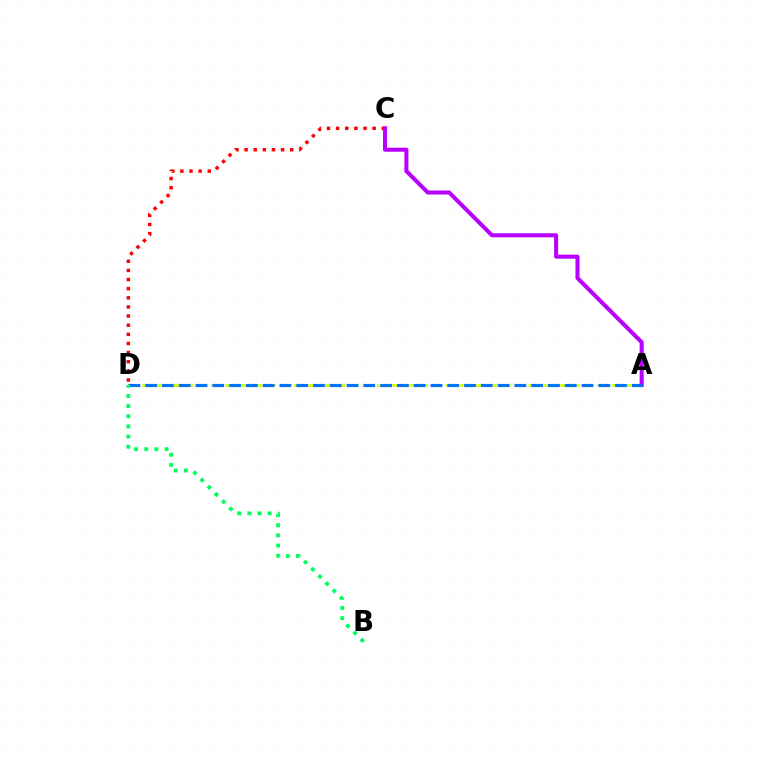{('C', 'D'): [{'color': '#ff0000', 'line_style': 'dotted', 'thickness': 2.48}], ('A', 'D'): [{'color': '#d1ff00', 'line_style': 'dashed', 'thickness': 1.87}, {'color': '#0074ff', 'line_style': 'dashed', 'thickness': 2.28}], ('A', 'C'): [{'color': '#b900ff', 'line_style': 'solid', 'thickness': 2.91}], ('B', 'D'): [{'color': '#00ff5c', 'line_style': 'dotted', 'thickness': 2.76}]}